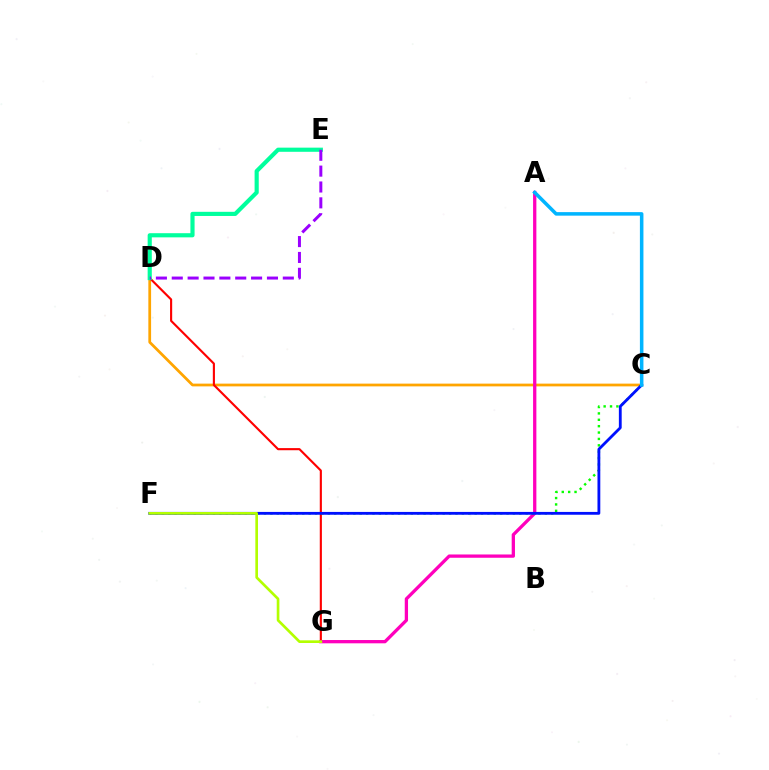{('C', 'D'): [{'color': '#ffa500', 'line_style': 'solid', 'thickness': 1.98}], ('D', 'G'): [{'color': '#ff0000', 'line_style': 'solid', 'thickness': 1.53}], ('D', 'E'): [{'color': '#00ff9d', 'line_style': 'solid', 'thickness': 2.98}, {'color': '#9b00ff', 'line_style': 'dashed', 'thickness': 2.16}], ('A', 'G'): [{'color': '#ff00bd', 'line_style': 'solid', 'thickness': 2.37}], ('C', 'F'): [{'color': '#08ff00', 'line_style': 'dotted', 'thickness': 1.73}, {'color': '#0010ff', 'line_style': 'solid', 'thickness': 2.03}], ('A', 'C'): [{'color': '#00b5ff', 'line_style': 'solid', 'thickness': 2.54}], ('F', 'G'): [{'color': '#b3ff00', 'line_style': 'solid', 'thickness': 1.92}]}